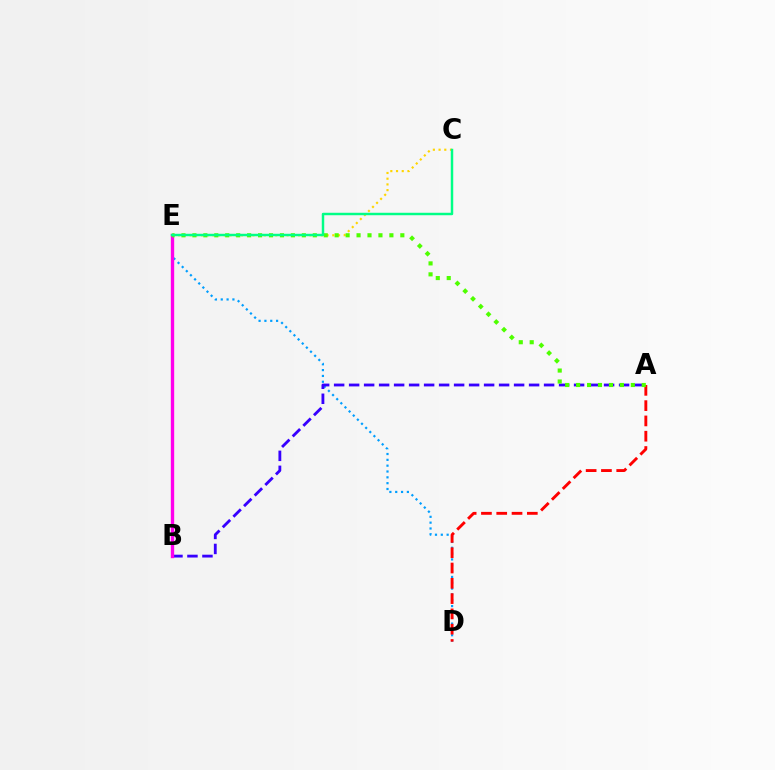{('C', 'E'): [{'color': '#ffd500', 'line_style': 'dotted', 'thickness': 1.55}, {'color': '#00ff86', 'line_style': 'solid', 'thickness': 1.77}], ('D', 'E'): [{'color': '#009eff', 'line_style': 'dotted', 'thickness': 1.58}], ('A', 'B'): [{'color': '#3700ff', 'line_style': 'dashed', 'thickness': 2.04}], ('B', 'E'): [{'color': '#ff00ed', 'line_style': 'solid', 'thickness': 2.42}], ('A', 'D'): [{'color': '#ff0000', 'line_style': 'dashed', 'thickness': 2.08}], ('A', 'E'): [{'color': '#4fff00', 'line_style': 'dotted', 'thickness': 2.97}]}